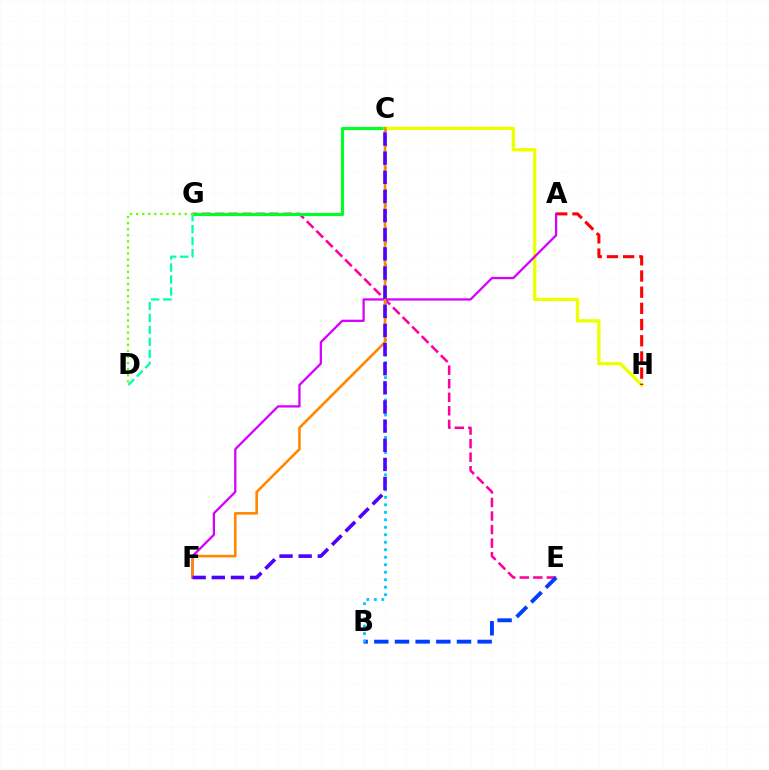{('E', 'G'): [{'color': '#ff00a0', 'line_style': 'dashed', 'thickness': 1.84}], ('C', 'G'): [{'color': '#00ff27', 'line_style': 'solid', 'thickness': 2.26}], ('D', 'G'): [{'color': '#00ffaf', 'line_style': 'dashed', 'thickness': 1.63}, {'color': '#66ff00', 'line_style': 'dotted', 'thickness': 1.65}], ('C', 'H'): [{'color': '#eeff00', 'line_style': 'solid', 'thickness': 2.41}], ('A', 'H'): [{'color': '#ff0000', 'line_style': 'dashed', 'thickness': 2.2}], ('A', 'F'): [{'color': '#d600ff', 'line_style': 'solid', 'thickness': 1.64}], ('B', 'E'): [{'color': '#003fff', 'line_style': 'dashed', 'thickness': 2.81}], ('B', 'C'): [{'color': '#00c7ff', 'line_style': 'dotted', 'thickness': 2.03}], ('C', 'F'): [{'color': '#ff8800', 'line_style': 'solid', 'thickness': 1.88}, {'color': '#4f00ff', 'line_style': 'dashed', 'thickness': 2.6}]}